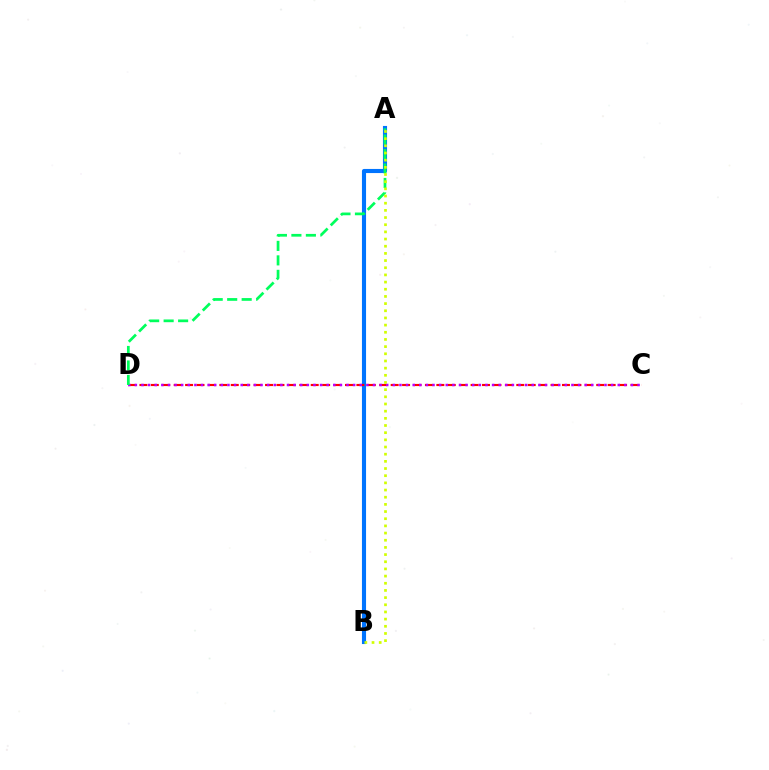{('A', 'B'): [{'color': '#0074ff', 'line_style': 'solid', 'thickness': 2.96}, {'color': '#d1ff00', 'line_style': 'dotted', 'thickness': 1.95}], ('C', 'D'): [{'color': '#ff0000', 'line_style': 'dashed', 'thickness': 1.55}, {'color': '#b900ff', 'line_style': 'dotted', 'thickness': 1.8}], ('A', 'D'): [{'color': '#00ff5c', 'line_style': 'dashed', 'thickness': 1.97}]}